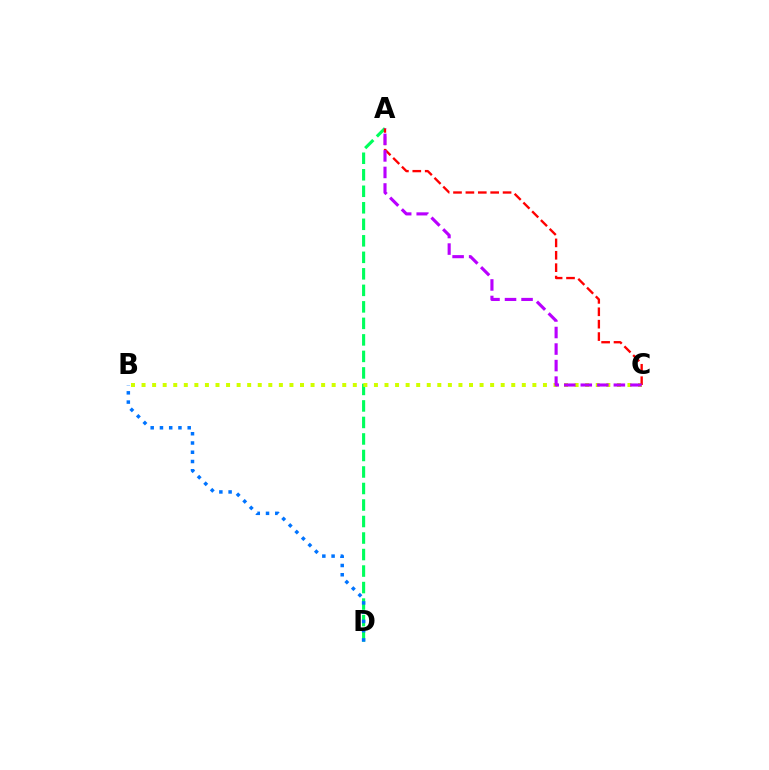{('A', 'D'): [{'color': '#00ff5c', 'line_style': 'dashed', 'thickness': 2.24}], ('B', 'C'): [{'color': '#d1ff00', 'line_style': 'dotted', 'thickness': 2.87}], ('B', 'D'): [{'color': '#0074ff', 'line_style': 'dotted', 'thickness': 2.51}], ('A', 'C'): [{'color': '#ff0000', 'line_style': 'dashed', 'thickness': 1.68}, {'color': '#b900ff', 'line_style': 'dashed', 'thickness': 2.25}]}